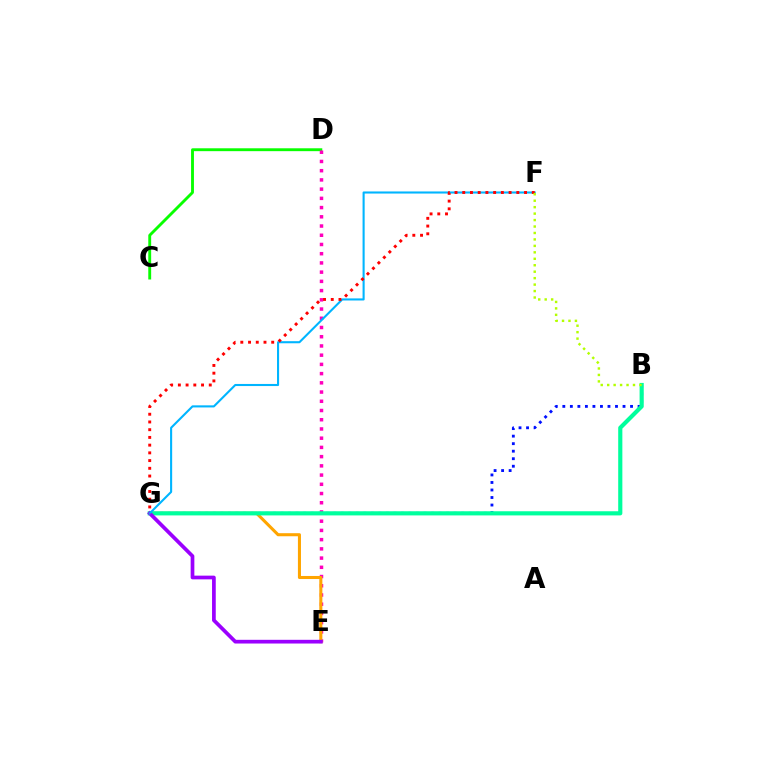{('C', 'D'): [{'color': '#08ff00', 'line_style': 'solid', 'thickness': 2.07}], ('B', 'G'): [{'color': '#0010ff', 'line_style': 'dotted', 'thickness': 2.04}, {'color': '#00ff9d', 'line_style': 'solid', 'thickness': 2.99}], ('D', 'E'): [{'color': '#ff00bd', 'line_style': 'dotted', 'thickness': 2.51}], ('E', 'G'): [{'color': '#ffa500', 'line_style': 'solid', 'thickness': 2.2}, {'color': '#9b00ff', 'line_style': 'solid', 'thickness': 2.67}], ('F', 'G'): [{'color': '#00b5ff', 'line_style': 'solid', 'thickness': 1.51}, {'color': '#ff0000', 'line_style': 'dotted', 'thickness': 2.1}], ('B', 'F'): [{'color': '#b3ff00', 'line_style': 'dotted', 'thickness': 1.75}]}